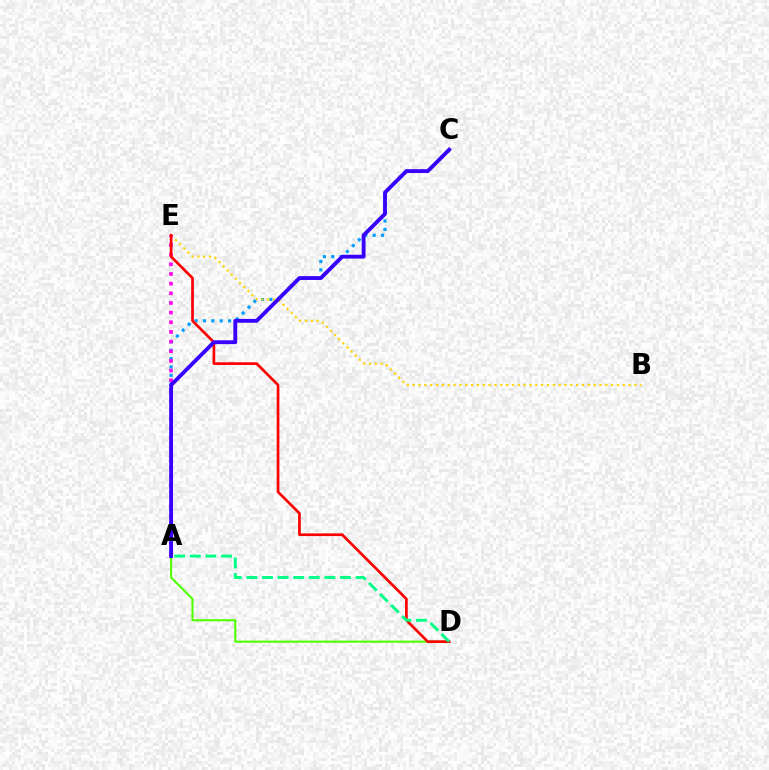{('A', 'D'): [{'color': '#4fff00', 'line_style': 'solid', 'thickness': 1.5}, {'color': '#00ff86', 'line_style': 'dashed', 'thickness': 2.12}], ('A', 'C'): [{'color': '#009eff', 'line_style': 'dotted', 'thickness': 2.27}, {'color': '#3700ff', 'line_style': 'solid', 'thickness': 2.77}], ('B', 'E'): [{'color': '#ffd500', 'line_style': 'dotted', 'thickness': 1.59}], ('A', 'E'): [{'color': '#ff00ed', 'line_style': 'dotted', 'thickness': 2.63}], ('D', 'E'): [{'color': '#ff0000', 'line_style': 'solid', 'thickness': 1.94}]}